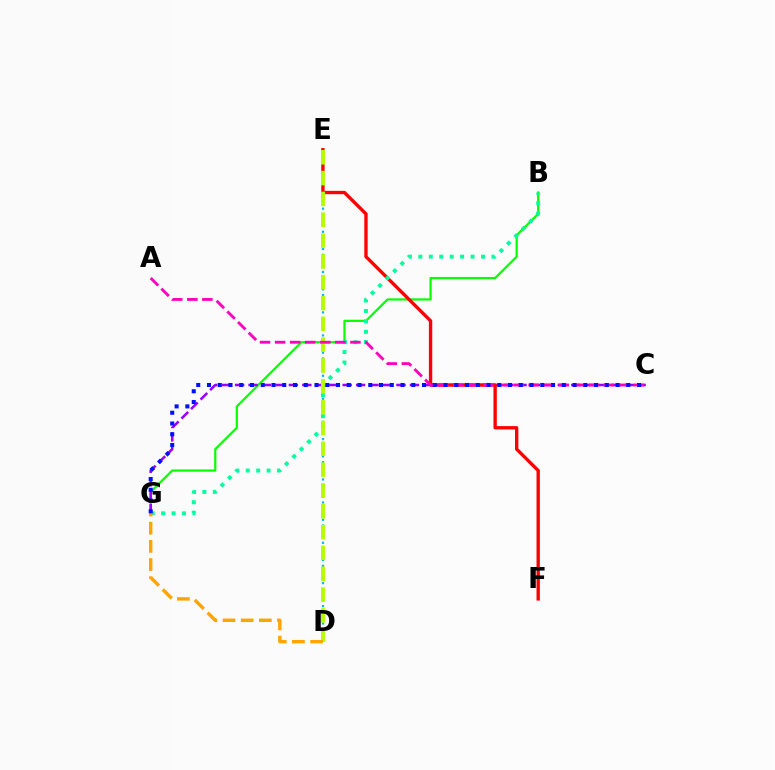{('D', 'E'): [{'color': '#00b5ff', 'line_style': 'dotted', 'thickness': 1.57}, {'color': '#b3ff00', 'line_style': 'dashed', 'thickness': 2.83}], ('B', 'G'): [{'color': '#08ff00', 'line_style': 'solid', 'thickness': 1.59}, {'color': '#00ff9d', 'line_style': 'dotted', 'thickness': 2.84}], ('C', 'G'): [{'color': '#9b00ff', 'line_style': 'dashed', 'thickness': 1.83}, {'color': '#0010ff', 'line_style': 'dotted', 'thickness': 2.92}], ('E', 'F'): [{'color': '#ff0000', 'line_style': 'solid', 'thickness': 2.41}], ('A', 'C'): [{'color': '#ff00bd', 'line_style': 'dashed', 'thickness': 2.05}], ('D', 'G'): [{'color': '#ffa500', 'line_style': 'dashed', 'thickness': 2.47}]}